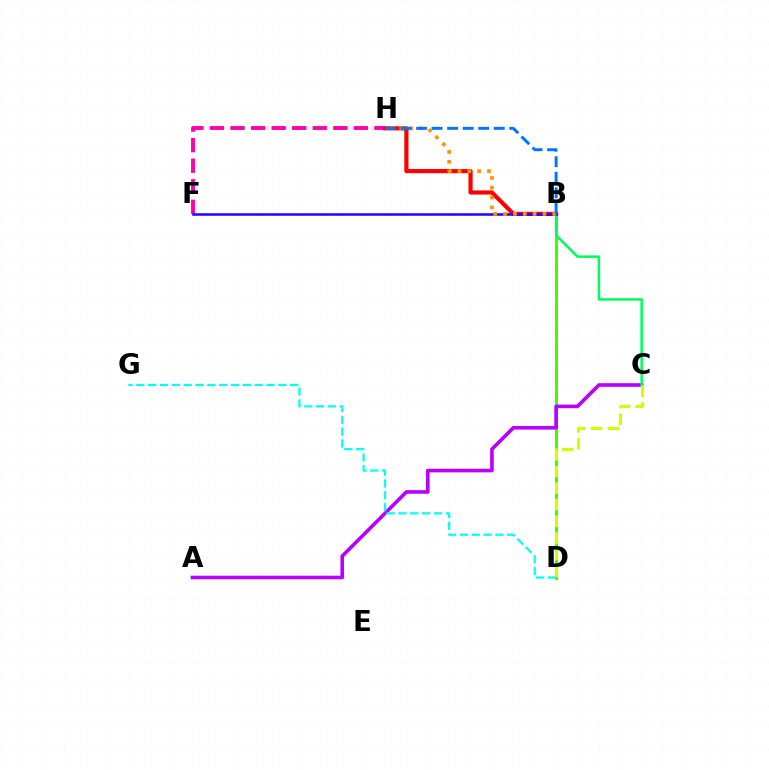{('F', 'H'): [{'color': '#ff00ac', 'line_style': 'dashed', 'thickness': 2.79}], ('B', 'D'): [{'color': '#3dff00', 'line_style': 'solid', 'thickness': 2.17}], ('A', 'C'): [{'color': '#b900ff', 'line_style': 'solid', 'thickness': 2.61}], ('B', 'H'): [{'color': '#ff0000', 'line_style': 'solid', 'thickness': 3.0}, {'color': '#ff9400', 'line_style': 'dotted', 'thickness': 2.67}, {'color': '#0074ff', 'line_style': 'dashed', 'thickness': 2.11}], ('D', 'G'): [{'color': '#00fff6', 'line_style': 'dashed', 'thickness': 1.61}], ('B', 'C'): [{'color': '#00ff5c', 'line_style': 'solid', 'thickness': 1.82}], ('B', 'F'): [{'color': '#2500ff', 'line_style': 'solid', 'thickness': 1.81}], ('C', 'D'): [{'color': '#d1ff00', 'line_style': 'dashed', 'thickness': 2.26}]}